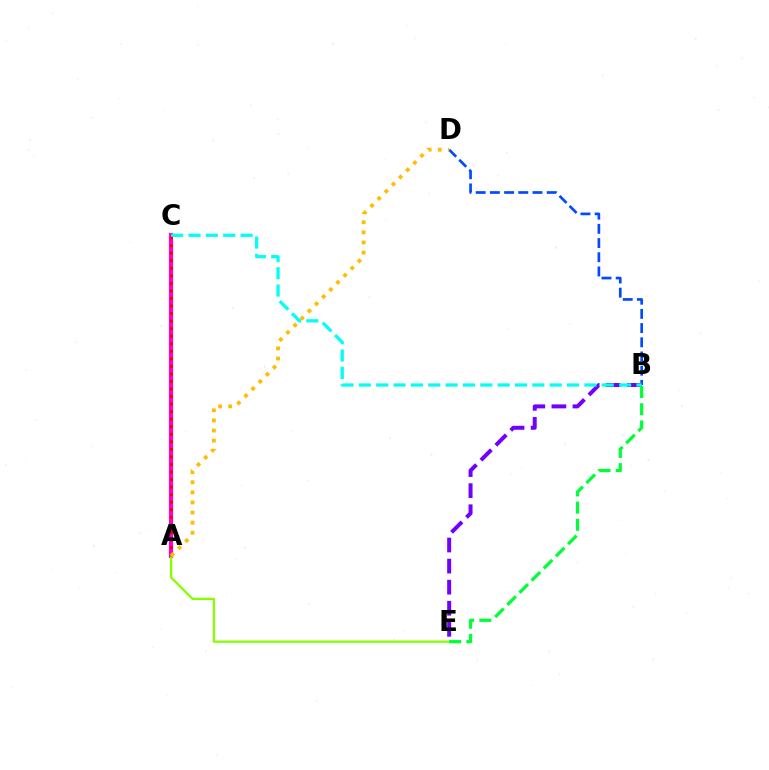{('B', 'E'): [{'color': '#7200ff', 'line_style': 'dashed', 'thickness': 2.86}, {'color': '#00ff39', 'line_style': 'dashed', 'thickness': 2.33}], ('B', 'D'): [{'color': '#004bff', 'line_style': 'dashed', 'thickness': 1.93}], ('A', 'C'): [{'color': '#ff00cf', 'line_style': 'solid', 'thickness': 3.0}, {'color': '#ff0000', 'line_style': 'dotted', 'thickness': 2.05}], ('A', 'E'): [{'color': '#84ff00', 'line_style': 'solid', 'thickness': 1.64}], ('A', 'D'): [{'color': '#ffbd00', 'line_style': 'dotted', 'thickness': 2.74}], ('B', 'C'): [{'color': '#00fff6', 'line_style': 'dashed', 'thickness': 2.36}]}